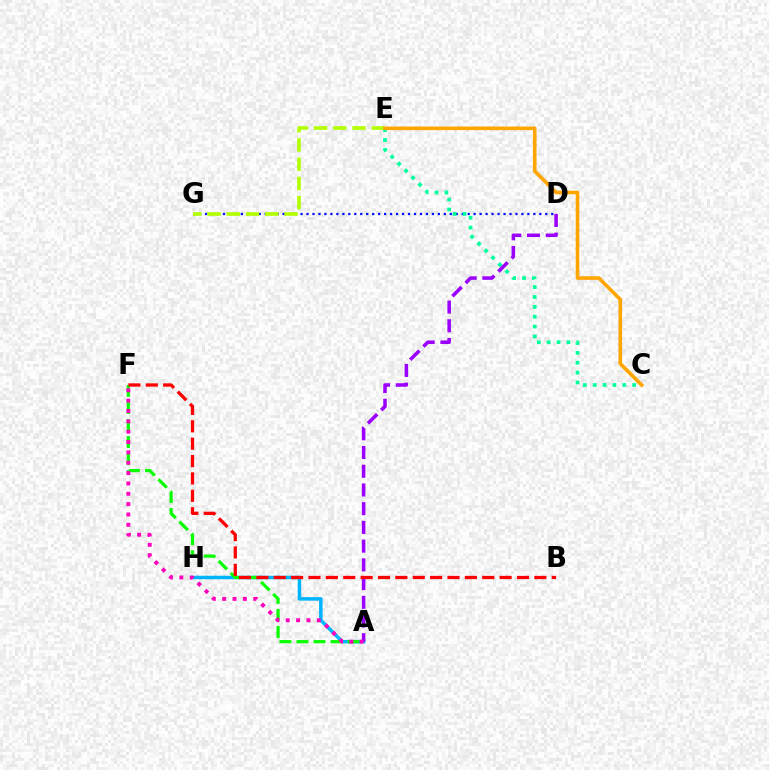{('A', 'H'): [{'color': '#00b5ff', 'line_style': 'solid', 'thickness': 2.53}], ('D', 'G'): [{'color': '#0010ff', 'line_style': 'dotted', 'thickness': 1.62}], ('C', 'E'): [{'color': '#00ff9d', 'line_style': 'dotted', 'thickness': 2.68}, {'color': '#ffa500', 'line_style': 'solid', 'thickness': 2.6}], ('A', 'F'): [{'color': '#08ff00', 'line_style': 'dashed', 'thickness': 2.31}, {'color': '#ff00bd', 'line_style': 'dotted', 'thickness': 2.81}], ('A', 'D'): [{'color': '#9b00ff', 'line_style': 'dashed', 'thickness': 2.54}], ('B', 'F'): [{'color': '#ff0000', 'line_style': 'dashed', 'thickness': 2.36}], ('E', 'G'): [{'color': '#b3ff00', 'line_style': 'dashed', 'thickness': 2.61}]}